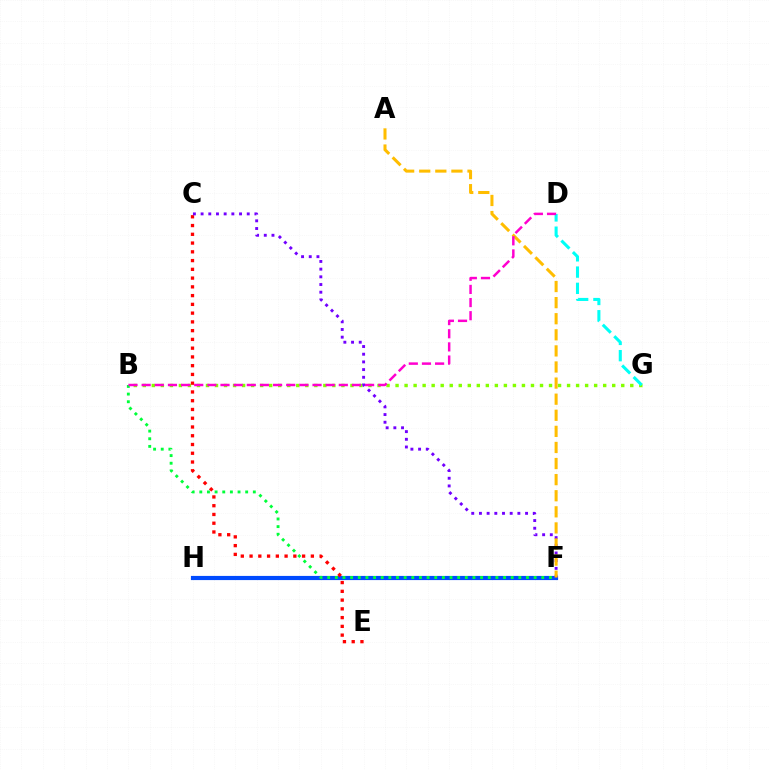{('F', 'H'): [{'color': '#004bff', 'line_style': 'solid', 'thickness': 3.0}], ('C', 'E'): [{'color': '#ff0000', 'line_style': 'dotted', 'thickness': 2.38}], ('B', 'G'): [{'color': '#84ff00', 'line_style': 'dotted', 'thickness': 2.45}], ('D', 'G'): [{'color': '#00fff6', 'line_style': 'dashed', 'thickness': 2.21}], ('C', 'F'): [{'color': '#7200ff', 'line_style': 'dotted', 'thickness': 2.09}], ('B', 'F'): [{'color': '#00ff39', 'line_style': 'dotted', 'thickness': 2.08}], ('A', 'F'): [{'color': '#ffbd00', 'line_style': 'dashed', 'thickness': 2.19}], ('B', 'D'): [{'color': '#ff00cf', 'line_style': 'dashed', 'thickness': 1.79}]}